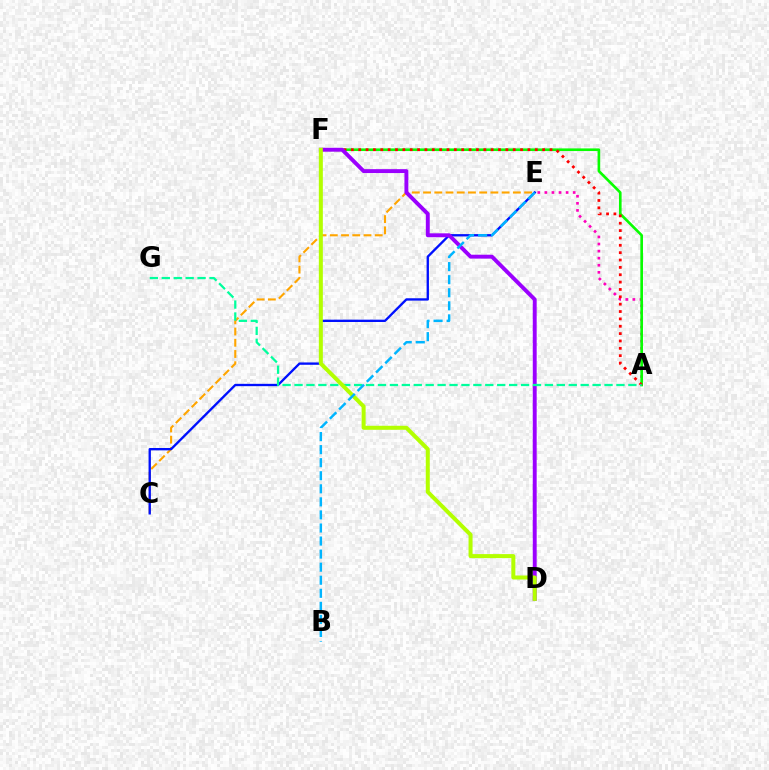{('A', 'E'): [{'color': '#ff00bd', 'line_style': 'dotted', 'thickness': 1.92}], ('C', 'E'): [{'color': '#ffa500', 'line_style': 'dashed', 'thickness': 1.53}, {'color': '#0010ff', 'line_style': 'solid', 'thickness': 1.68}], ('A', 'F'): [{'color': '#08ff00', 'line_style': 'solid', 'thickness': 1.9}, {'color': '#ff0000', 'line_style': 'dotted', 'thickness': 2.0}], ('D', 'F'): [{'color': '#9b00ff', 'line_style': 'solid', 'thickness': 2.81}, {'color': '#b3ff00', 'line_style': 'solid', 'thickness': 2.89}], ('A', 'G'): [{'color': '#00ff9d', 'line_style': 'dashed', 'thickness': 1.62}], ('B', 'E'): [{'color': '#00b5ff', 'line_style': 'dashed', 'thickness': 1.77}]}